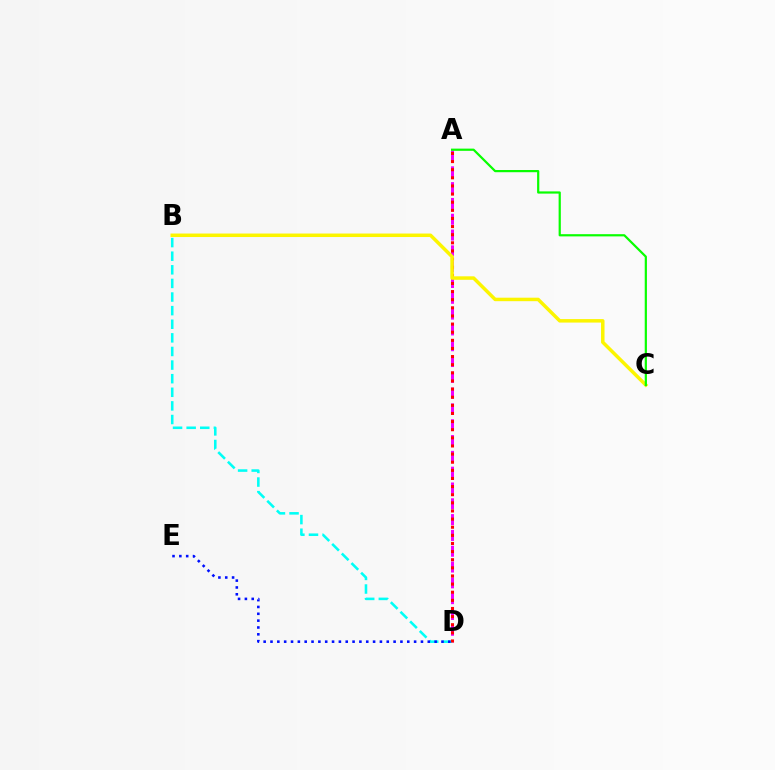{('A', 'D'): [{'color': '#ee00ff', 'line_style': 'dashed', 'thickness': 2.15}, {'color': '#ff0000', 'line_style': 'dotted', 'thickness': 2.21}], ('B', 'D'): [{'color': '#00fff6', 'line_style': 'dashed', 'thickness': 1.85}], ('D', 'E'): [{'color': '#0010ff', 'line_style': 'dotted', 'thickness': 1.86}], ('B', 'C'): [{'color': '#fcf500', 'line_style': 'solid', 'thickness': 2.51}], ('A', 'C'): [{'color': '#08ff00', 'line_style': 'solid', 'thickness': 1.59}]}